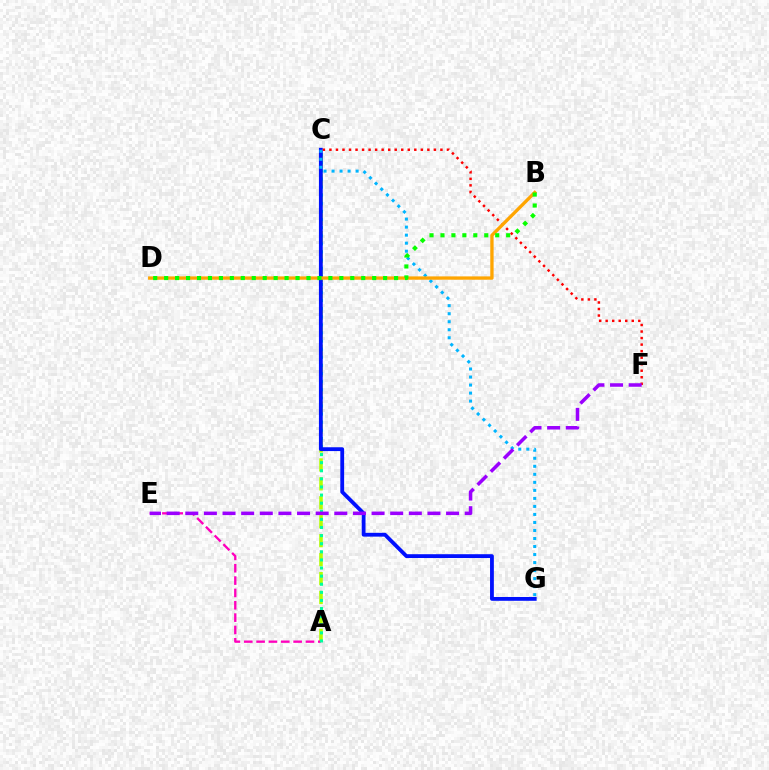{('A', 'C'): [{'color': '#b3ff00', 'line_style': 'dashed', 'thickness': 2.57}, {'color': '#00ff9d', 'line_style': 'dotted', 'thickness': 2.2}], ('A', 'E'): [{'color': '#ff00bd', 'line_style': 'dashed', 'thickness': 1.68}], ('C', 'G'): [{'color': '#0010ff', 'line_style': 'solid', 'thickness': 2.75}, {'color': '#00b5ff', 'line_style': 'dotted', 'thickness': 2.18}], ('C', 'F'): [{'color': '#ff0000', 'line_style': 'dotted', 'thickness': 1.77}], ('B', 'D'): [{'color': '#ffa500', 'line_style': 'solid', 'thickness': 2.4}, {'color': '#08ff00', 'line_style': 'dotted', 'thickness': 2.97}], ('E', 'F'): [{'color': '#9b00ff', 'line_style': 'dashed', 'thickness': 2.53}]}